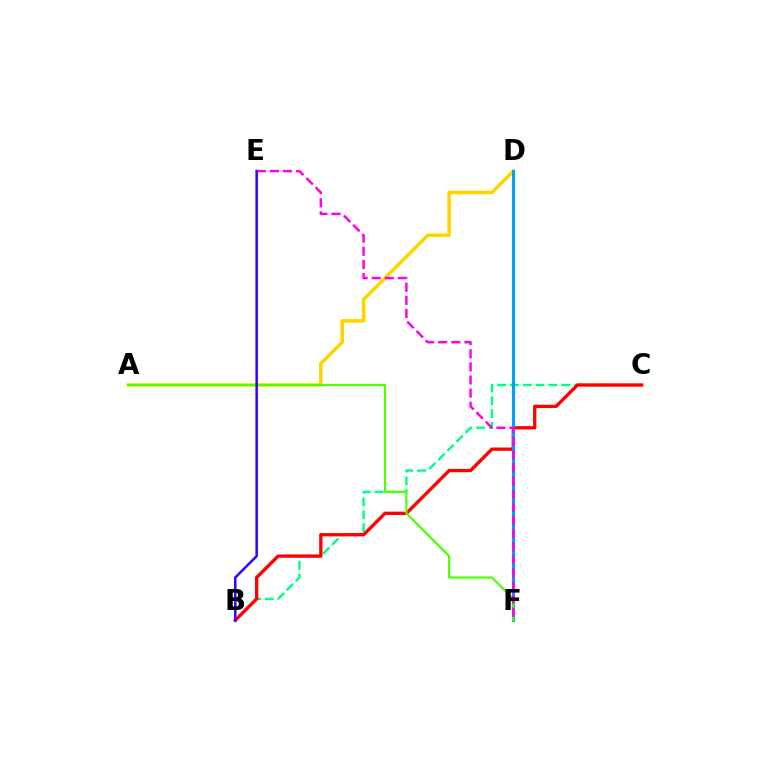{('B', 'C'): [{'color': '#00ff86', 'line_style': 'dashed', 'thickness': 1.74}, {'color': '#ff0000', 'line_style': 'solid', 'thickness': 2.4}], ('A', 'D'): [{'color': '#ffd500', 'line_style': 'solid', 'thickness': 2.55}], ('D', 'F'): [{'color': '#009eff', 'line_style': 'solid', 'thickness': 2.26}], ('A', 'F'): [{'color': '#4fff00', 'line_style': 'solid', 'thickness': 1.54}], ('E', 'F'): [{'color': '#ff00ed', 'line_style': 'dashed', 'thickness': 1.78}], ('B', 'E'): [{'color': '#3700ff', 'line_style': 'solid', 'thickness': 1.82}]}